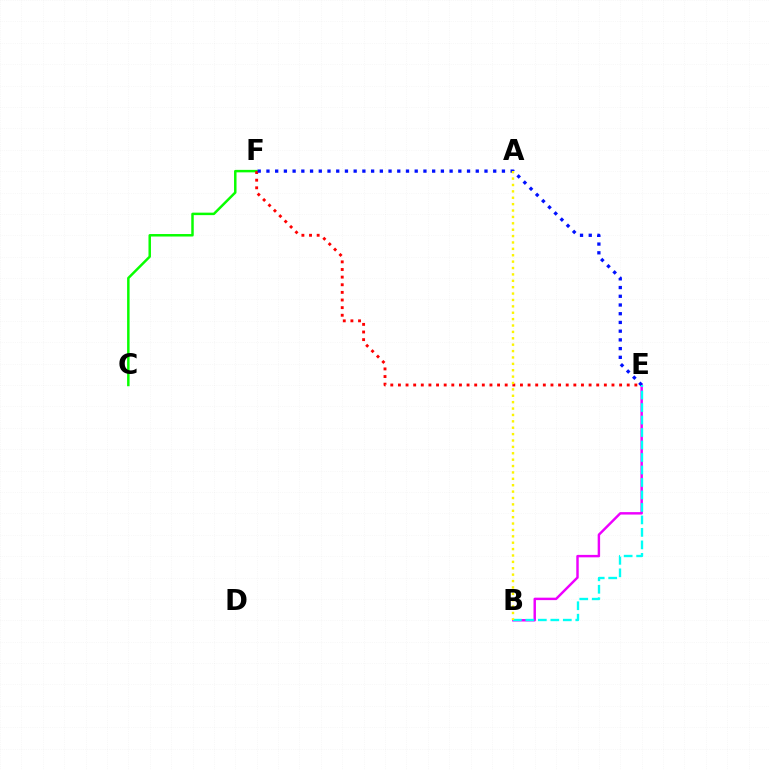{('C', 'F'): [{'color': '#08ff00', 'line_style': 'solid', 'thickness': 1.79}], ('B', 'E'): [{'color': '#ee00ff', 'line_style': 'solid', 'thickness': 1.76}, {'color': '#00fff6', 'line_style': 'dashed', 'thickness': 1.7}], ('E', 'F'): [{'color': '#ff0000', 'line_style': 'dotted', 'thickness': 2.07}, {'color': '#0010ff', 'line_style': 'dotted', 'thickness': 2.37}], ('A', 'B'): [{'color': '#fcf500', 'line_style': 'dotted', 'thickness': 1.74}]}